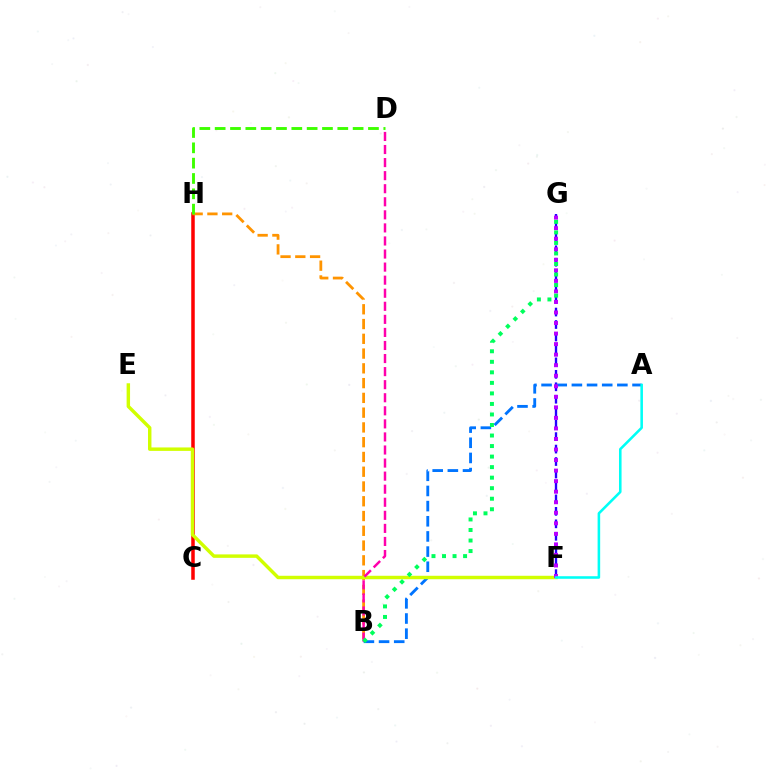{('F', 'G'): [{'color': '#2500ff', 'line_style': 'dashed', 'thickness': 1.69}, {'color': '#b900ff', 'line_style': 'dotted', 'thickness': 2.86}], ('C', 'H'): [{'color': '#ff0000', 'line_style': 'solid', 'thickness': 2.52}], ('A', 'B'): [{'color': '#0074ff', 'line_style': 'dashed', 'thickness': 2.06}], ('B', 'H'): [{'color': '#ff9400', 'line_style': 'dashed', 'thickness': 2.01}], ('E', 'F'): [{'color': '#d1ff00', 'line_style': 'solid', 'thickness': 2.48}], ('B', 'D'): [{'color': '#ff00ac', 'line_style': 'dashed', 'thickness': 1.77}], ('D', 'H'): [{'color': '#3dff00', 'line_style': 'dashed', 'thickness': 2.08}], ('B', 'G'): [{'color': '#00ff5c', 'line_style': 'dotted', 'thickness': 2.86}], ('A', 'F'): [{'color': '#00fff6', 'line_style': 'solid', 'thickness': 1.85}]}